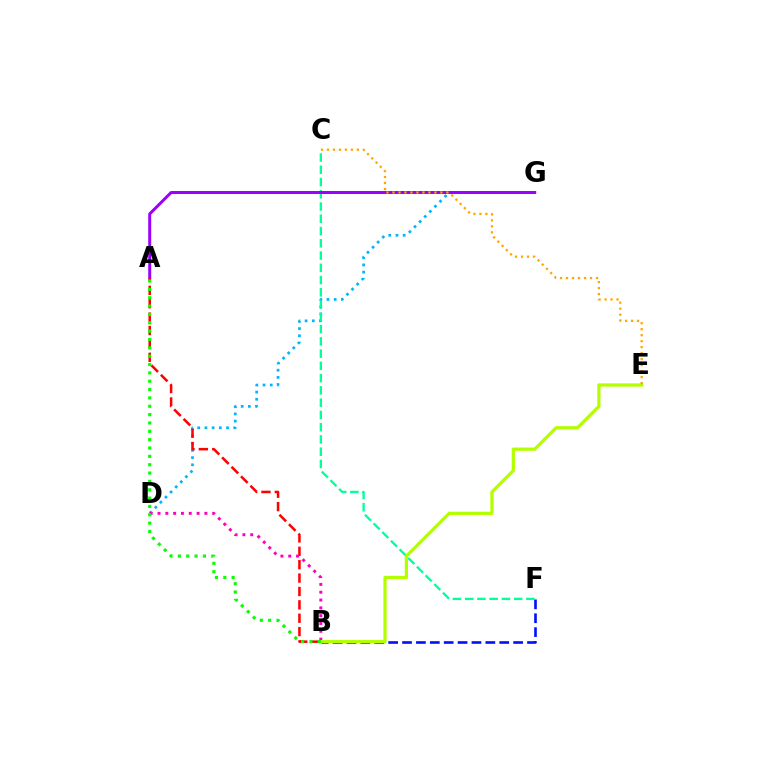{('D', 'G'): [{'color': '#00b5ff', 'line_style': 'dotted', 'thickness': 1.96}], ('B', 'F'): [{'color': '#0010ff', 'line_style': 'dashed', 'thickness': 1.89}], ('C', 'F'): [{'color': '#00ff9d', 'line_style': 'dashed', 'thickness': 1.67}], ('A', 'G'): [{'color': '#9b00ff', 'line_style': 'solid', 'thickness': 2.14}], ('A', 'B'): [{'color': '#ff0000', 'line_style': 'dashed', 'thickness': 1.82}, {'color': '#08ff00', 'line_style': 'dotted', 'thickness': 2.27}], ('B', 'D'): [{'color': '#ff00bd', 'line_style': 'dotted', 'thickness': 2.12}], ('B', 'E'): [{'color': '#b3ff00', 'line_style': 'solid', 'thickness': 2.33}], ('C', 'E'): [{'color': '#ffa500', 'line_style': 'dotted', 'thickness': 1.63}]}